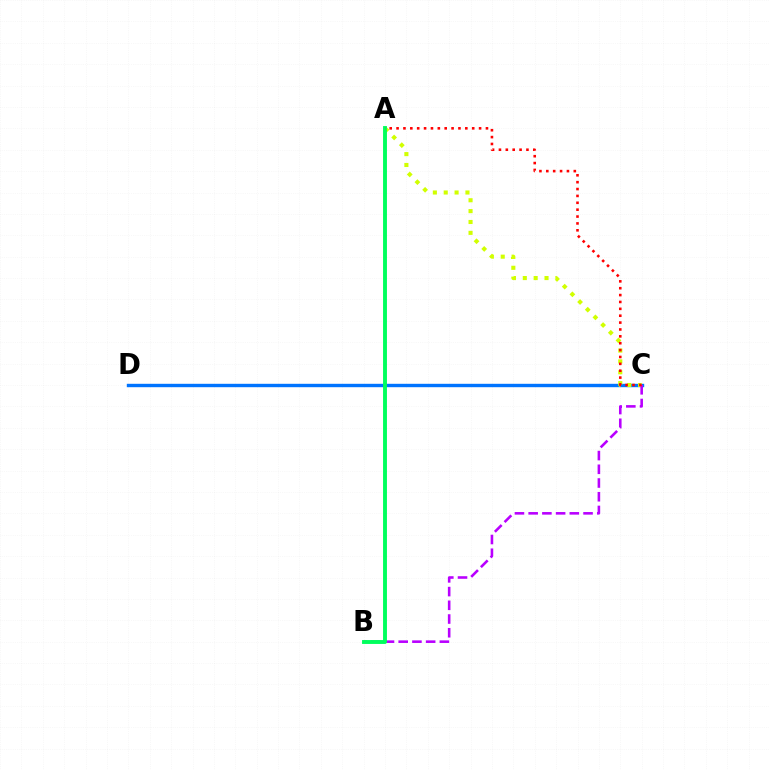{('C', 'D'): [{'color': '#0074ff', 'line_style': 'solid', 'thickness': 2.44}], ('A', 'C'): [{'color': '#d1ff00', 'line_style': 'dotted', 'thickness': 2.95}, {'color': '#ff0000', 'line_style': 'dotted', 'thickness': 1.87}], ('B', 'C'): [{'color': '#b900ff', 'line_style': 'dashed', 'thickness': 1.86}], ('A', 'B'): [{'color': '#00ff5c', 'line_style': 'solid', 'thickness': 2.8}]}